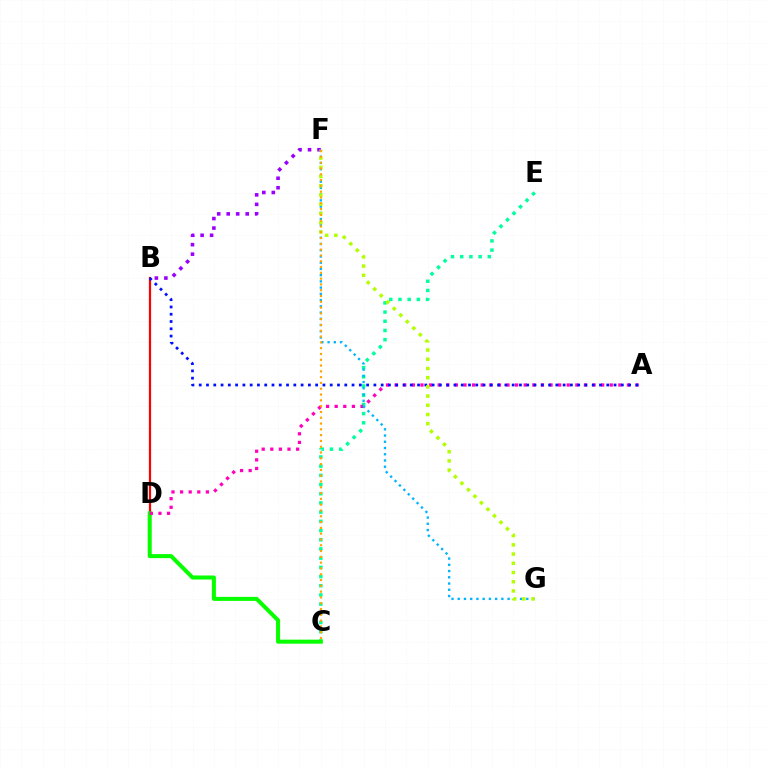{('B', 'D'): [{'color': '#ff0000', 'line_style': 'solid', 'thickness': 1.59}], ('C', 'E'): [{'color': '#00ff9d', 'line_style': 'dotted', 'thickness': 2.5}], ('C', 'D'): [{'color': '#08ff00', 'line_style': 'solid', 'thickness': 2.9}], ('A', 'D'): [{'color': '#ff00bd', 'line_style': 'dotted', 'thickness': 2.34}], ('A', 'B'): [{'color': '#0010ff', 'line_style': 'dotted', 'thickness': 1.98}], ('B', 'F'): [{'color': '#9b00ff', 'line_style': 'dotted', 'thickness': 2.58}], ('F', 'G'): [{'color': '#00b5ff', 'line_style': 'dotted', 'thickness': 1.69}, {'color': '#b3ff00', 'line_style': 'dotted', 'thickness': 2.5}], ('C', 'F'): [{'color': '#ffa500', 'line_style': 'dotted', 'thickness': 1.57}]}